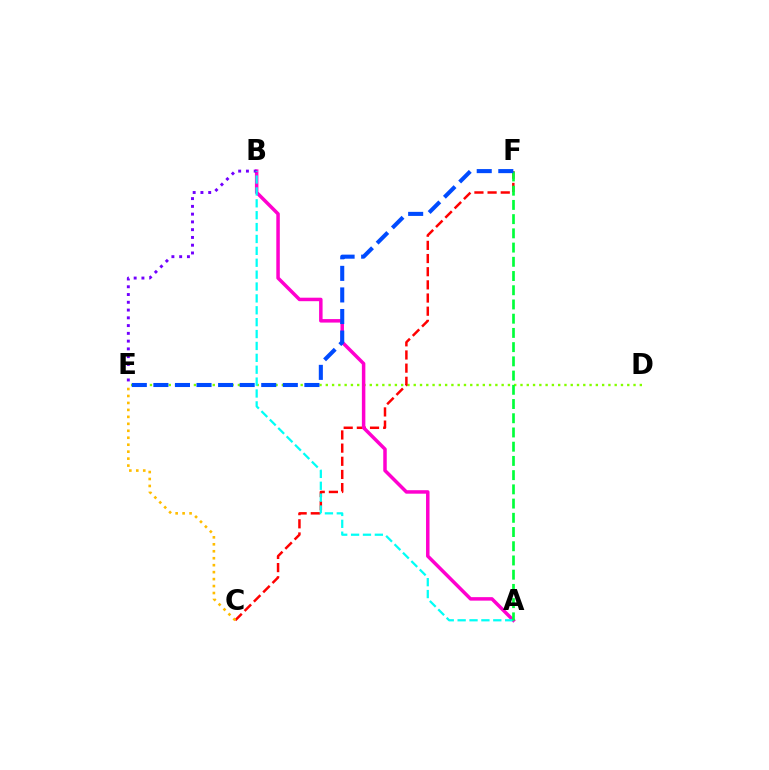{('D', 'E'): [{'color': '#84ff00', 'line_style': 'dotted', 'thickness': 1.71}], ('C', 'F'): [{'color': '#ff0000', 'line_style': 'dashed', 'thickness': 1.79}], ('C', 'E'): [{'color': '#ffbd00', 'line_style': 'dotted', 'thickness': 1.89}], ('A', 'B'): [{'color': '#ff00cf', 'line_style': 'solid', 'thickness': 2.51}, {'color': '#00fff6', 'line_style': 'dashed', 'thickness': 1.61}], ('B', 'E'): [{'color': '#7200ff', 'line_style': 'dotted', 'thickness': 2.11}], ('A', 'F'): [{'color': '#00ff39', 'line_style': 'dashed', 'thickness': 1.93}], ('E', 'F'): [{'color': '#004bff', 'line_style': 'dashed', 'thickness': 2.93}]}